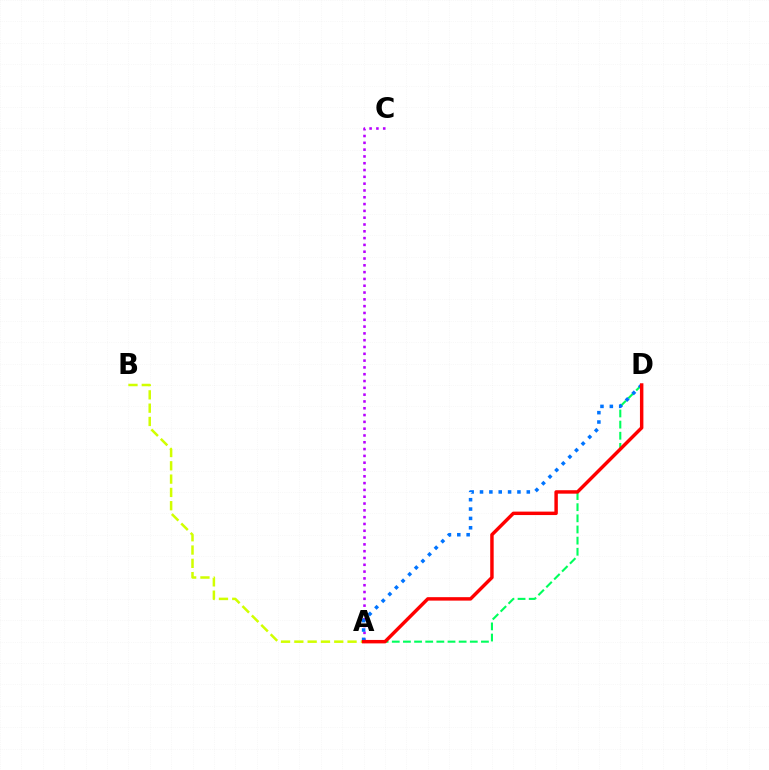{('A', 'C'): [{'color': '#b900ff', 'line_style': 'dotted', 'thickness': 1.85}], ('A', 'B'): [{'color': '#d1ff00', 'line_style': 'dashed', 'thickness': 1.81}], ('A', 'D'): [{'color': '#00ff5c', 'line_style': 'dashed', 'thickness': 1.51}, {'color': '#0074ff', 'line_style': 'dotted', 'thickness': 2.54}, {'color': '#ff0000', 'line_style': 'solid', 'thickness': 2.48}]}